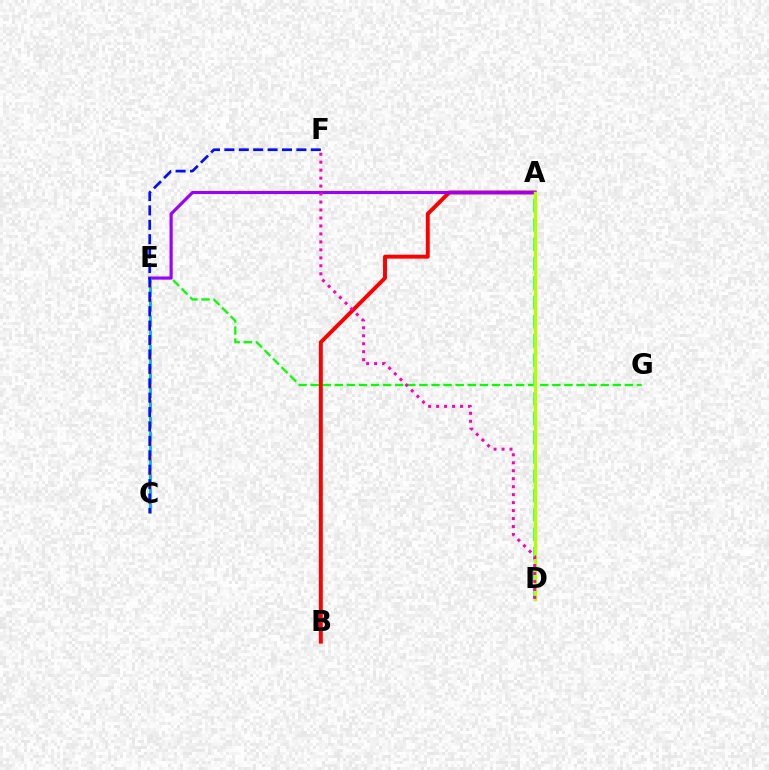{('E', 'G'): [{'color': '#08ff00', 'line_style': 'dashed', 'thickness': 1.64}], ('A', 'D'): [{'color': '#00ff9d', 'line_style': 'dashed', 'thickness': 2.63}, {'color': '#b3ff00', 'line_style': 'solid', 'thickness': 2.41}], ('A', 'B'): [{'color': '#ff0000', 'line_style': 'solid', 'thickness': 2.82}], ('A', 'E'): [{'color': '#9b00ff', 'line_style': 'solid', 'thickness': 2.26}], ('C', 'E'): [{'color': '#ffa500', 'line_style': 'dashed', 'thickness': 2.3}, {'color': '#00b5ff', 'line_style': 'dashed', 'thickness': 1.96}], ('D', 'F'): [{'color': '#ff00bd', 'line_style': 'dotted', 'thickness': 2.17}], ('C', 'F'): [{'color': '#0010ff', 'line_style': 'dashed', 'thickness': 1.96}]}